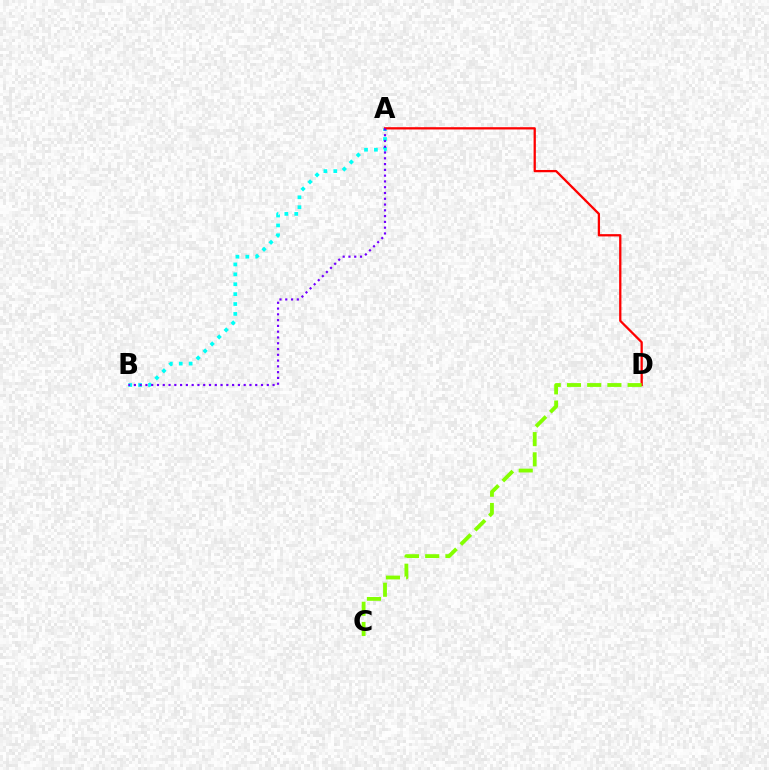{('A', 'B'): [{'color': '#00fff6', 'line_style': 'dotted', 'thickness': 2.69}, {'color': '#7200ff', 'line_style': 'dotted', 'thickness': 1.57}], ('A', 'D'): [{'color': '#ff0000', 'line_style': 'solid', 'thickness': 1.64}], ('C', 'D'): [{'color': '#84ff00', 'line_style': 'dashed', 'thickness': 2.75}]}